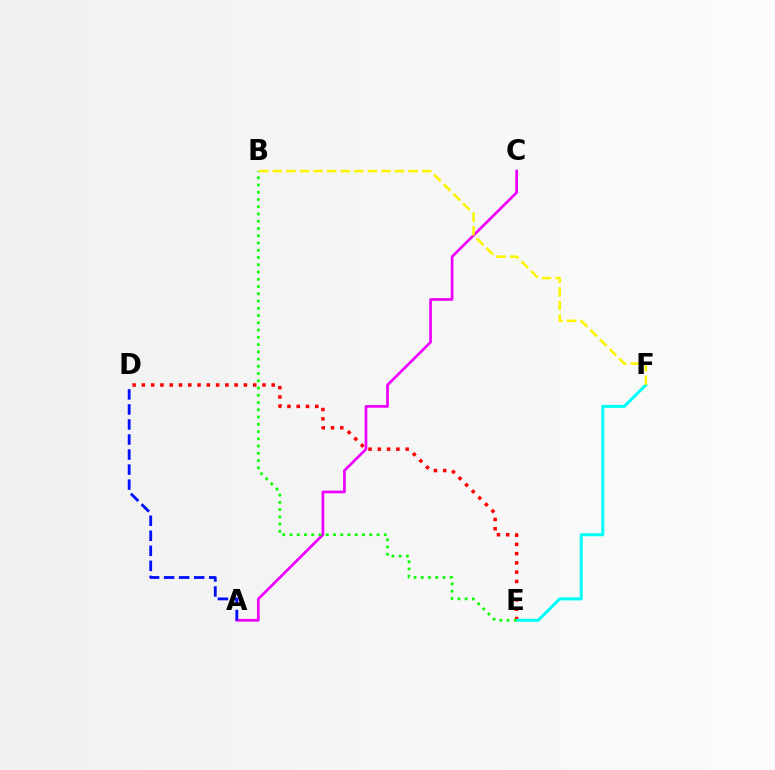{('A', 'C'): [{'color': '#ee00ff', 'line_style': 'solid', 'thickness': 1.94}], ('D', 'E'): [{'color': '#ff0000', 'line_style': 'dotted', 'thickness': 2.52}], ('E', 'F'): [{'color': '#00fff6', 'line_style': 'solid', 'thickness': 2.19}], ('A', 'D'): [{'color': '#0010ff', 'line_style': 'dashed', 'thickness': 2.04}], ('B', 'E'): [{'color': '#08ff00', 'line_style': 'dotted', 'thickness': 1.97}], ('B', 'F'): [{'color': '#fcf500', 'line_style': 'dashed', 'thickness': 1.84}]}